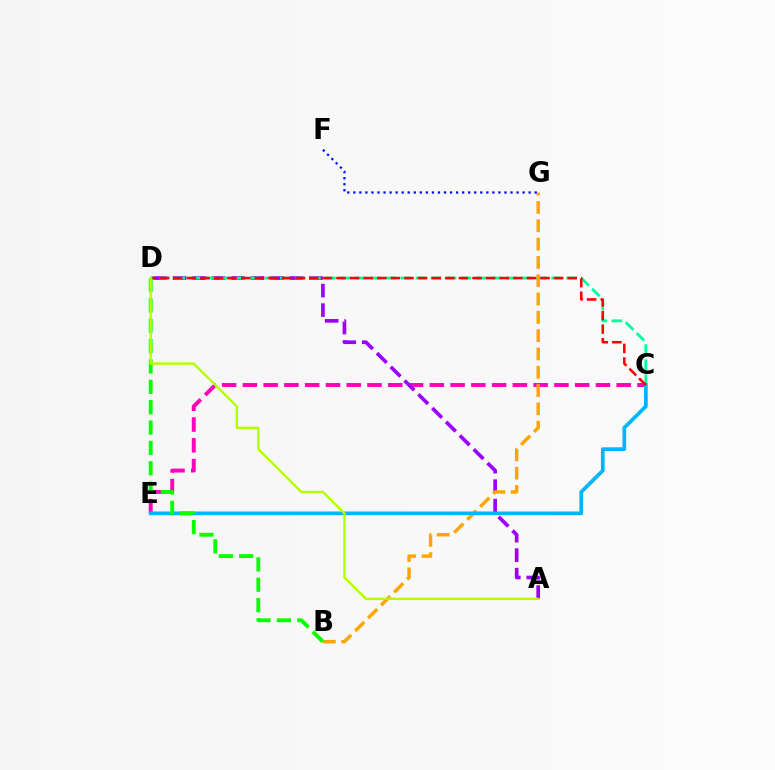{('C', 'E'): [{'color': '#ff00bd', 'line_style': 'dashed', 'thickness': 2.82}, {'color': '#00b5ff', 'line_style': 'solid', 'thickness': 2.67}], ('A', 'D'): [{'color': '#9b00ff', 'line_style': 'dashed', 'thickness': 2.65}, {'color': '#b3ff00', 'line_style': 'solid', 'thickness': 1.7}], ('C', 'D'): [{'color': '#00ff9d', 'line_style': 'dashed', 'thickness': 2.05}, {'color': '#ff0000', 'line_style': 'dashed', 'thickness': 1.85}], ('B', 'G'): [{'color': '#ffa500', 'line_style': 'dashed', 'thickness': 2.49}], ('B', 'D'): [{'color': '#08ff00', 'line_style': 'dashed', 'thickness': 2.77}], ('F', 'G'): [{'color': '#0010ff', 'line_style': 'dotted', 'thickness': 1.64}]}